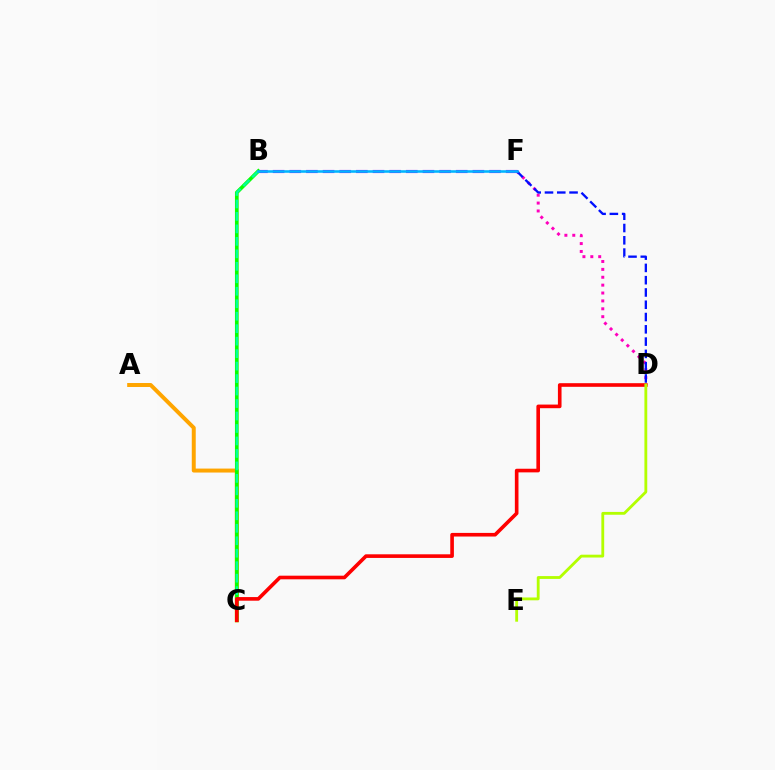{('D', 'F'): [{'color': '#ff00bd', 'line_style': 'dotted', 'thickness': 2.14}, {'color': '#0010ff', 'line_style': 'dashed', 'thickness': 1.67}], ('A', 'C'): [{'color': '#ffa500', 'line_style': 'solid', 'thickness': 2.85}], ('B', 'F'): [{'color': '#9b00ff', 'line_style': 'dashed', 'thickness': 2.26}, {'color': '#00b5ff', 'line_style': 'solid', 'thickness': 1.85}], ('B', 'C'): [{'color': '#08ff00', 'line_style': 'solid', 'thickness': 2.67}, {'color': '#00ff9d', 'line_style': 'dashed', 'thickness': 1.69}], ('C', 'D'): [{'color': '#ff0000', 'line_style': 'solid', 'thickness': 2.61}], ('D', 'E'): [{'color': '#b3ff00', 'line_style': 'solid', 'thickness': 2.04}]}